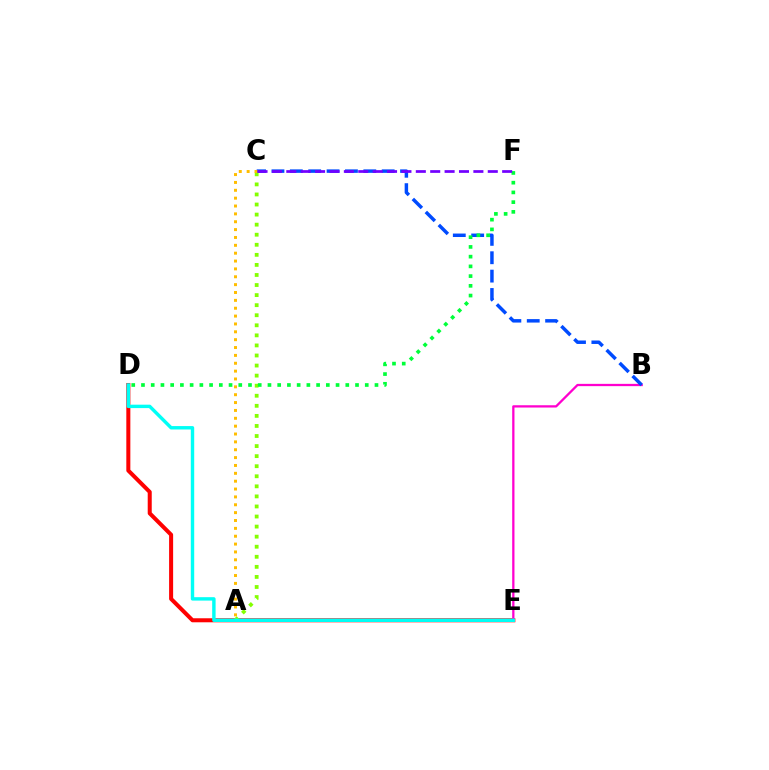{('D', 'E'): [{'color': '#ff0000', 'line_style': 'solid', 'thickness': 2.9}, {'color': '#00fff6', 'line_style': 'solid', 'thickness': 2.46}], ('A', 'C'): [{'color': '#84ff00', 'line_style': 'dotted', 'thickness': 2.73}, {'color': '#ffbd00', 'line_style': 'dotted', 'thickness': 2.14}], ('B', 'E'): [{'color': '#ff00cf', 'line_style': 'solid', 'thickness': 1.64}], ('B', 'C'): [{'color': '#004bff', 'line_style': 'dashed', 'thickness': 2.5}], ('D', 'F'): [{'color': '#00ff39', 'line_style': 'dotted', 'thickness': 2.64}], ('C', 'F'): [{'color': '#7200ff', 'line_style': 'dashed', 'thickness': 1.95}]}